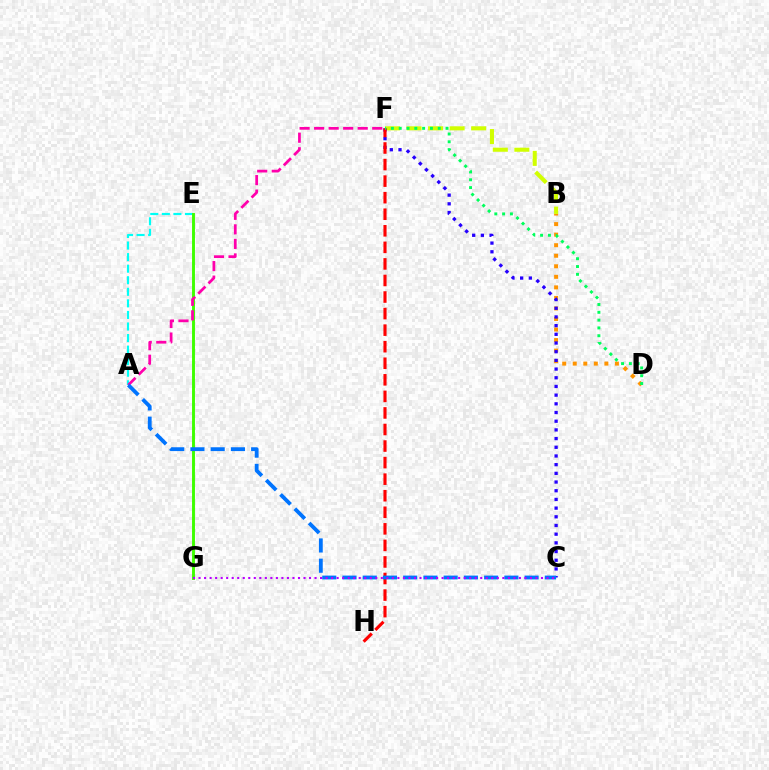{('A', 'E'): [{'color': '#00fff6', 'line_style': 'dashed', 'thickness': 1.57}], ('B', 'D'): [{'color': '#ff9400', 'line_style': 'dotted', 'thickness': 2.86}], ('B', 'F'): [{'color': '#d1ff00', 'line_style': 'dashed', 'thickness': 2.92}], ('C', 'F'): [{'color': '#2500ff', 'line_style': 'dotted', 'thickness': 2.36}], ('E', 'G'): [{'color': '#3dff00', 'line_style': 'solid', 'thickness': 2.09}], ('A', 'F'): [{'color': '#ff00ac', 'line_style': 'dashed', 'thickness': 1.97}], ('F', 'H'): [{'color': '#ff0000', 'line_style': 'dashed', 'thickness': 2.25}], ('A', 'C'): [{'color': '#0074ff', 'line_style': 'dashed', 'thickness': 2.75}], ('D', 'F'): [{'color': '#00ff5c', 'line_style': 'dotted', 'thickness': 2.12}], ('C', 'G'): [{'color': '#b900ff', 'line_style': 'dotted', 'thickness': 1.5}]}